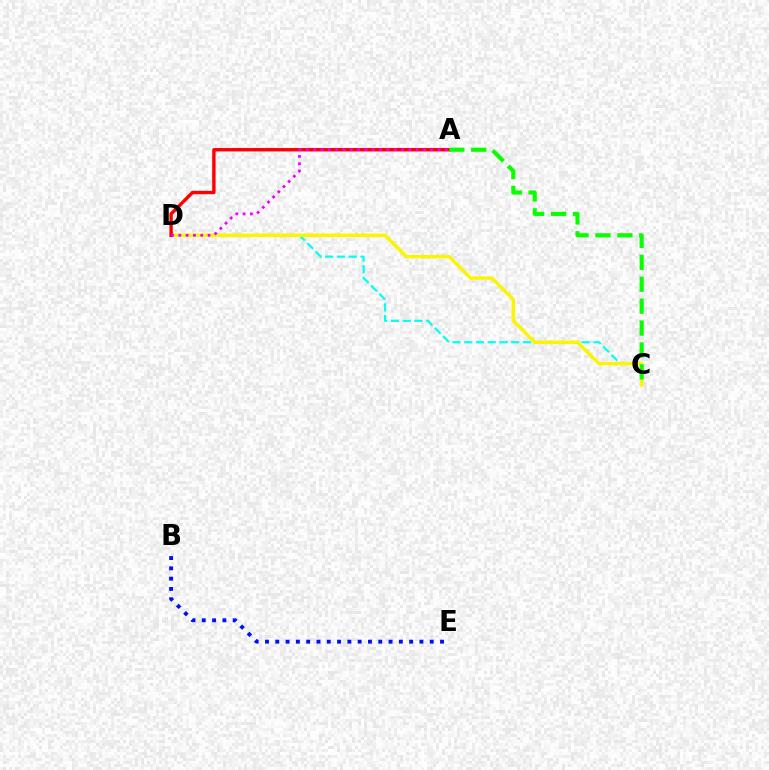{('B', 'E'): [{'color': '#0010ff', 'line_style': 'dotted', 'thickness': 2.8}], ('C', 'D'): [{'color': '#00fff6', 'line_style': 'dashed', 'thickness': 1.59}, {'color': '#fcf500', 'line_style': 'solid', 'thickness': 2.48}], ('A', 'D'): [{'color': '#ff0000', 'line_style': 'solid', 'thickness': 2.44}, {'color': '#ee00ff', 'line_style': 'dotted', 'thickness': 1.99}], ('A', 'C'): [{'color': '#08ff00', 'line_style': 'dashed', 'thickness': 2.98}]}